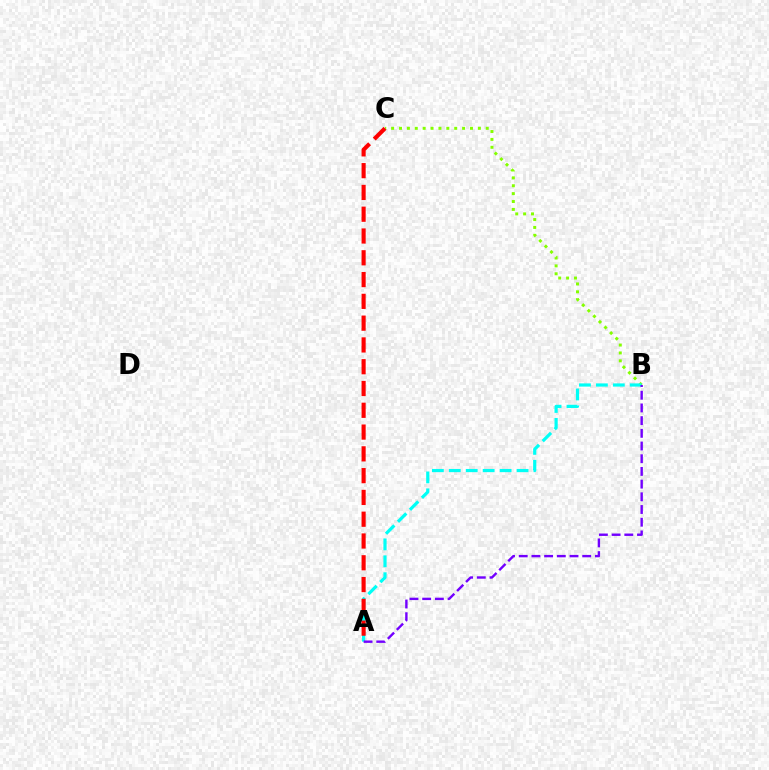{('B', 'C'): [{'color': '#84ff00', 'line_style': 'dotted', 'thickness': 2.14}], ('A', 'B'): [{'color': '#00fff6', 'line_style': 'dashed', 'thickness': 2.3}, {'color': '#7200ff', 'line_style': 'dashed', 'thickness': 1.72}], ('A', 'C'): [{'color': '#ff0000', 'line_style': 'dashed', 'thickness': 2.96}]}